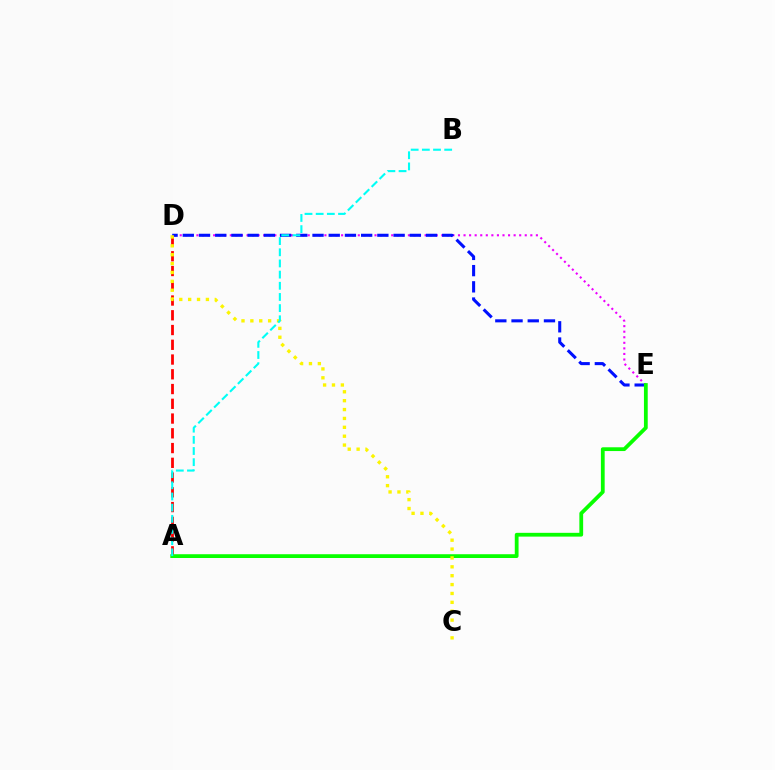{('D', 'E'): [{'color': '#ee00ff', 'line_style': 'dotted', 'thickness': 1.51}, {'color': '#0010ff', 'line_style': 'dashed', 'thickness': 2.2}], ('A', 'D'): [{'color': '#ff0000', 'line_style': 'dashed', 'thickness': 2.0}], ('A', 'E'): [{'color': '#08ff00', 'line_style': 'solid', 'thickness': 2.72}], ('C', 'D'): [{'color': '#fcf500', 'line_style': 'dotted', 'thickness': 2.41}], ('A', 'B'): [{'color': '#00fff6', 'line_style': 'dashed', 'thickness': 1.52}]}